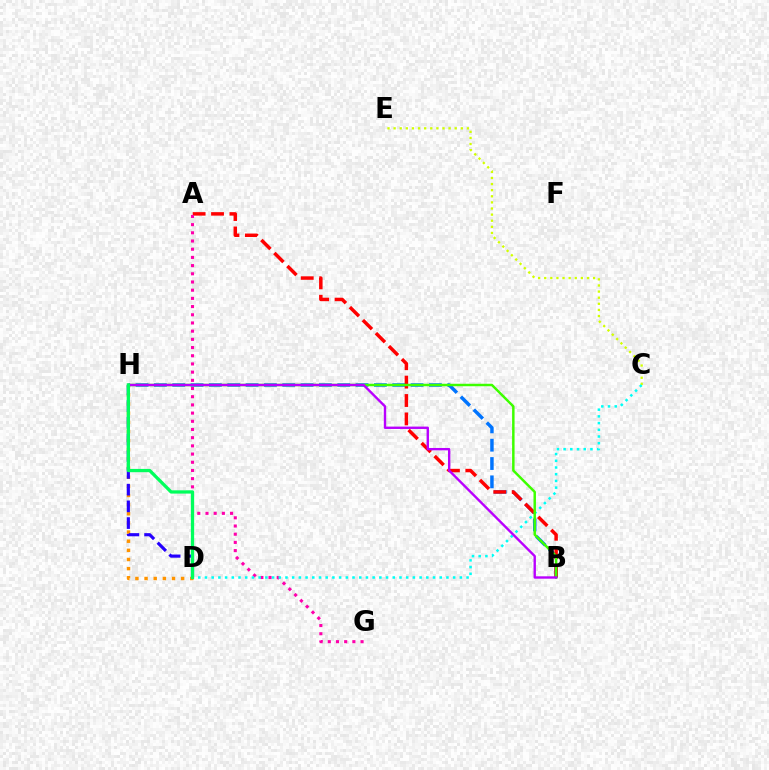{('D', 'H'): [{'color': '#ff9400', 'line_style': 'dotted', 'thickness': 2.48}, {'color': '#2500ff', 'line_style': 'dashed', 'thickness': 2.27}, {'color': '#00ff5c', 'line_style': 'solid', 'thickness': 2.36}], ('B', 'H'): [{'color': '#0074ff', 'line_style': 'dashed', 'thickness': 2.49}, {'color': '#3dff00', 'line_style': 'solid', 'thickness': 1.78}, {'color': '#b900ff', 'line_style': 'solid', 'thickness': 1.72}], ('A', 'B'): [{'color': '#ff0000', 'line_style': 'dashed', 'thickness': 2.5}], ('A', 'G'): [{'color': '#ff00ac', 'line_style': 'dotted', 'thickness': 2.23}], ('C', 'E'): [{'color': '#d1ff00', 'line_style': 'dotted', 'thickness': 1.66}], ('C', 'D'): [{'color': '#00fff6', 'line_style': 'dotted', 'thickness': 1.82}]}